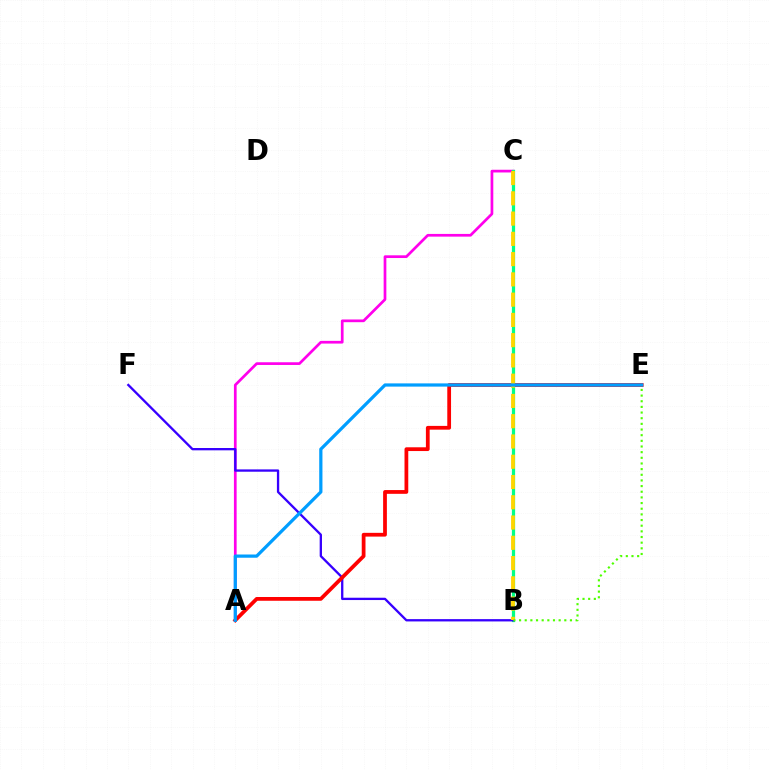{('A', 'C'): [{'color': '#ff00ed', 'line_style': 'solid', 'thickness': 1.95}], ('B', 'C'): [{'color': '#00ff86', 'line_style': 'solid', 'thickness': 2.33}, {'color': '#ffd500', 'line_style': 'dashed', 'thickness': 2.75}], ('B', 'F'): [{'color': '#3700ff', 'line_style': 'solid', 'thickness': 1.67}], ('A', 'E'): [{'color': '#ff0000', 'line_style': 'solid', 'thickness': 2.71}, {'color': '#009eff', 'line_style': 'solid', 'thickness': 2.32}], ('B', 'E'): [{'color': '#4fff00', 'line_style': 'dotted', 'thickness': 1.54}]}